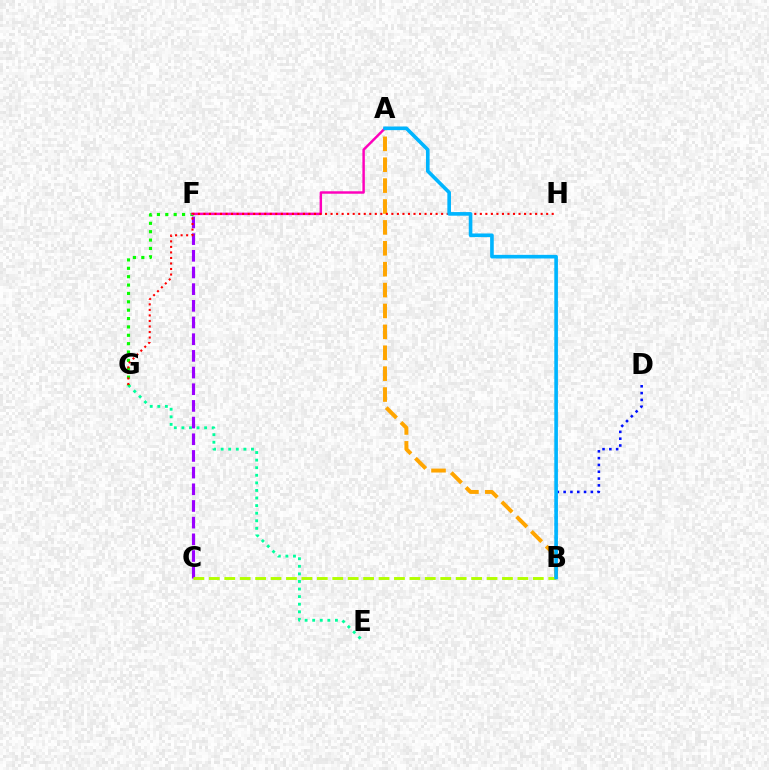{('C', 'F'): [{'color': '#9b00ff', 'line_style': 'dashed', 'thickness': 2.27}], ('A', 'B'): [{'color': '#ffa500', 'line_style': 'dashed', 'thickness': 2.84}, {'color': '#00b5ff', 'line_style': 'solid', 'thickness': 2.61}], ('E', 'G'): [{'color': '#00ff9d', 'line_style': 'dotted', 'thickness': 2.06}], ('F', 'G'): [{'color': '#08ff00', 'line_style': 'dotted', 'thickness': 2.28}], ('B', 'D'): [{'color': '#0010ff', 'line_style': 'dotted', 'thickness': 1.85}], ('A', 'F'): [{'color': '#ff00bd', 'line_style': 'solid', 'thickness': 1.77}], ('G', 'H'): [{'color': '#ff0000', 'line_style': 'dotted', 'thickness': 1.5}], ('B', 'C'): [{'color': '#b3ff00', 'line_style': 'dashed', 'thickness': 2.1}]}